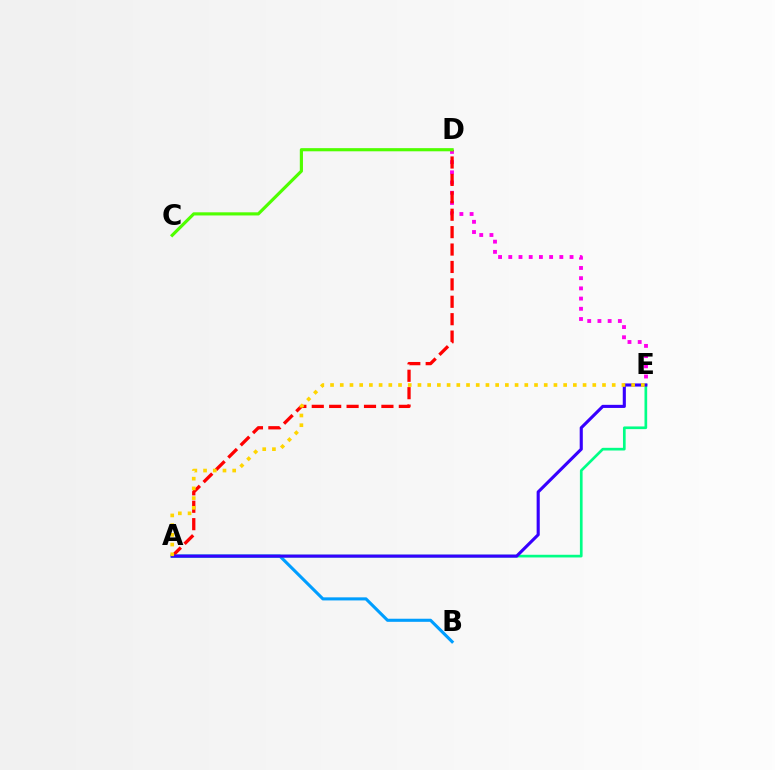{('A', 'B'): [{'color': '#009eff', 'line_style': 'solid', 'thickness': 2.22}], ('D', 'E'): [{'color': '#ff00ed', 'line_style': 'dotted', 'thickness': 2.77}], ('A', 'D'): [{'color': '#ff0000', 'line_style': 'dashed', 'thickness': 2.37}], ('C', 'D'): [{'color': '#4fff00', 'line_style': 'solid', 'thickness': 2.27}], ('A', 'E'): [{'color': '#00ff86', 'line_style': 'solid', 'thickness': 1.93}, {'color': '#3700ff', 'line_style': 'solid', 'thickness': 2.24}, {'color': '#ffd500', 'line_style': 'dotted', 'thickness': 2.64}]}